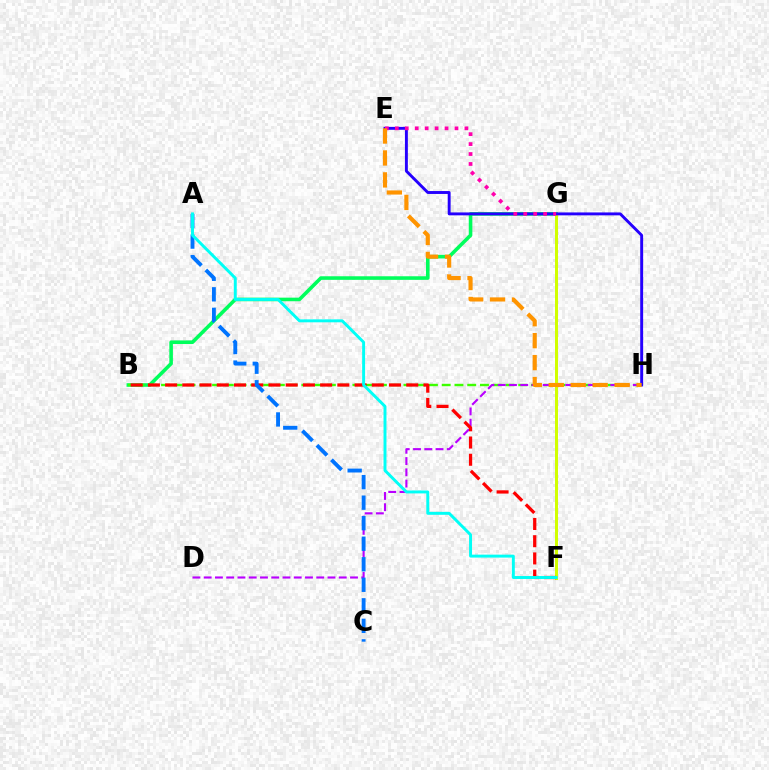{('B', 'G'): [{'color': '#00ff5c', 'line_style': 'solid', 'thickness': 2.58}], ('B', 'H'): [{'color': '#3dff00', 'line_style': 'dashed', 'thickness': 1.73}], ('F', 'G'): [{'color': '#d1ff00', 'line_style': 'solid', 'thickness': 2.16}], ('E', 'H'): [{'color': '#2500ff', 'line_style': 'solid', 'thickness': 2.09}, {'color': '#ff9400', 'line_style': 'dashed', 'thickness': 2.98}], ('D', 'H'): [{'color': '#b900ff', 'line_style': 'dashed', 'thickness': 1.53}], ('E', 'G'): [{'color': '#ff00ac', 'line_style': 'dotted', 'thickness': 2.7}], ('B', 'F'): [{'color': '#ff0000', 'line_style': 'dashed', 'thickness': 2.34}], ('A', 'C'): [{'color': '#0074ff', 'line_style': 'dashed', 'thickness': 2.79}], ('A', 'F'): [{'color': '#00fff6', 'line_style': 'solid', 'thickness': 2.11}]}